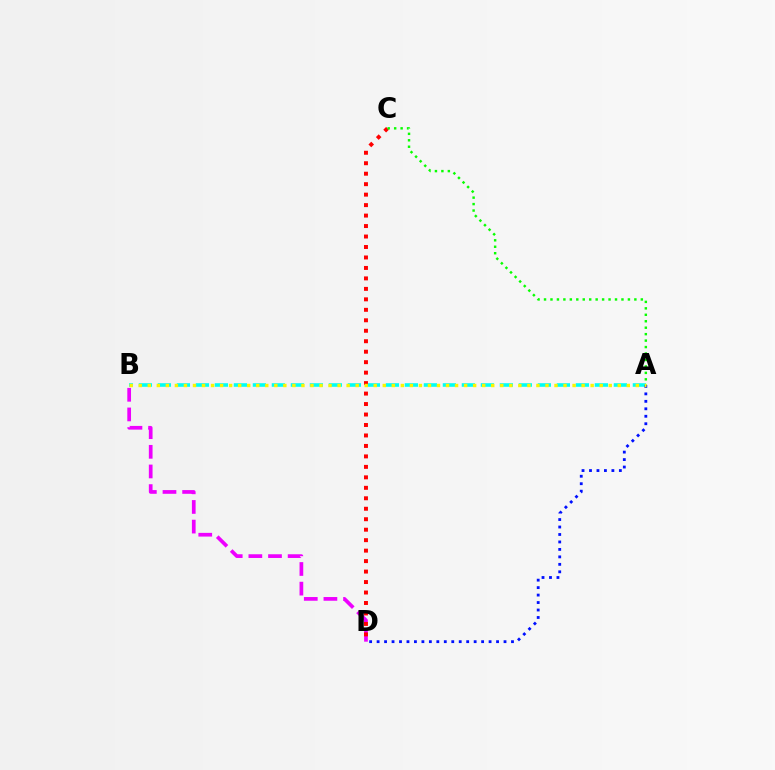{('B', 'D'): [{'color': '#ee00ff', 'line_style': 'dashed', 'thickness': 2.67}], ('A', 'B'): [{'color': '#00fff6', 'line_style': 'dashed', 'thickness': 2.58}, {'color': '#fcf500', 'line_style': 'dotted', 'thickness': 2.46}], ('A', 'D'): [{'color': '#0010ff', 'line_style': 'dotted', 'thickness': 2.03}], ('C', 'D'): [{'color': '#ff0000', 'line_style': 'dotted', 'thickness': 2.84}], ('A', 'C'): [{'color': '#08ff00', 'line_style': 'dotted', 'thickness': 1.75}]}